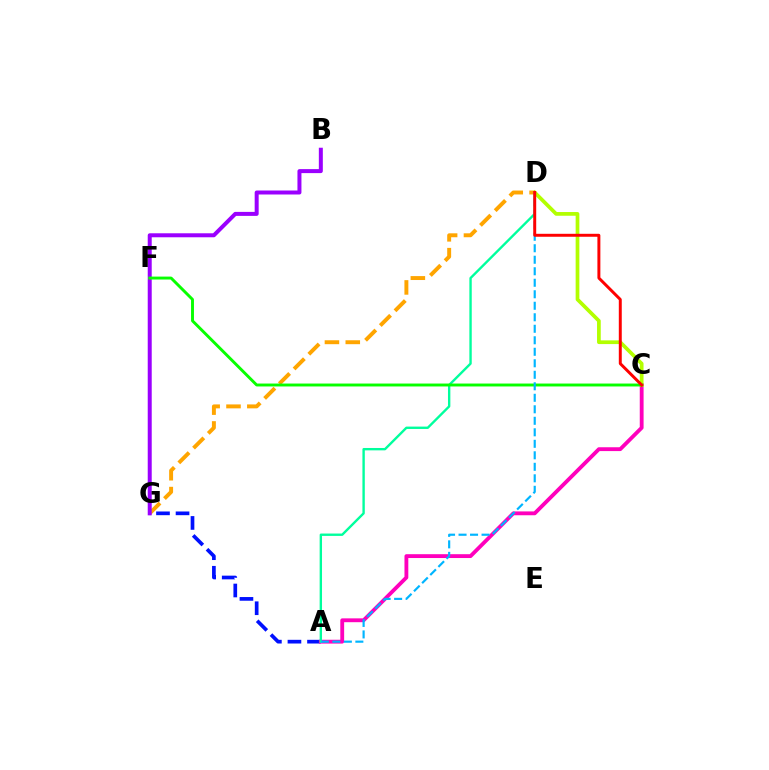{('A', 'G'): [{'color': '#0010ff', 'line_style': 'dashed', 'thickness': 2.66}], ('A', 'C'): [{'color': '#ff00bd', 'line_style': 'solid', 'thickness': 2.76}], ('C', 'D'): [{'color': '#b3ff00', 'line_style': 'solid', 'thickness': 2.68}, {'color': '#ff0000', 'line_style': 'solid', 'thickness': 2.13}], ('A', 'D'): [{'color': '#00ff9d', 'line_style': 'solid', 'thickness': 1.71}, {'color': '#00b5ff', 'line_style': 'dashed', 'thickness': 1.56}], ('D', 'G'): [{'color': '#ffa500', 'line_style': 'dashed', 'thickness': 2.83}], ('B', 'G'): [{'color': '#9b00ff', 'line_style': 'solid', 'thickness': 2.88}], ('C', 'F'): [{'color': '#08ff00', 'line_style': 'solid', 'thickness': 2.1}]}